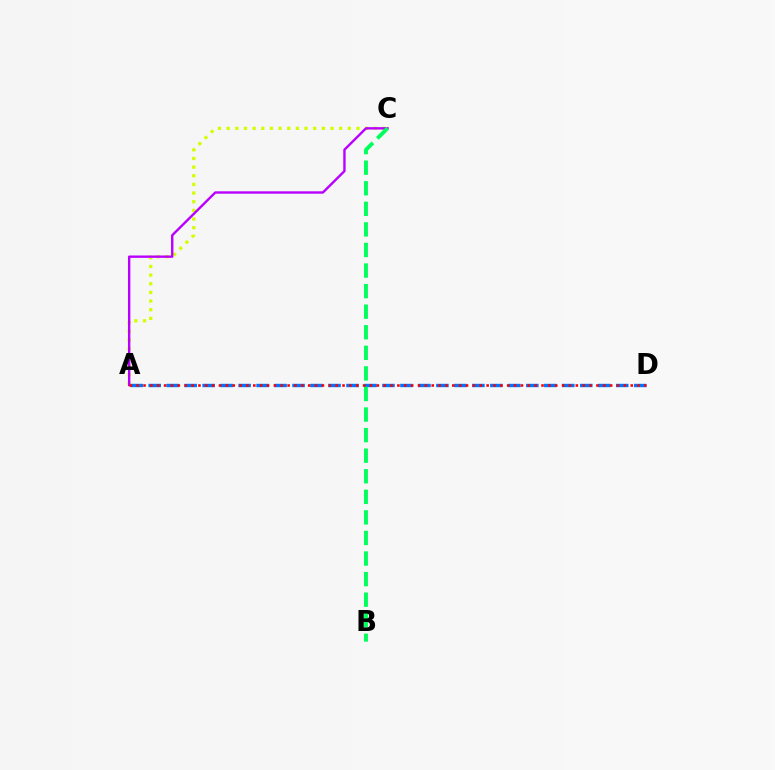{('A', 'D'): [{'color': '#0074ff', 'line_style': 'dashed', 'thickness': 2.44}, {'color': '#ff0000', 'line_style': 'dotted', 'thickness': 1.86}], ('A', 'C'): [{'color': '#d1ff00', 'line_style': 'dotted', 'thickness': 2.35}, {'color': '#b900ff', 'line_style': 'solid', 'thickness': 1.72}], ('B', 'C'): [{'color': '#00ff5c', 'line_style': 'dashed', 'thickness': 2.79}]}